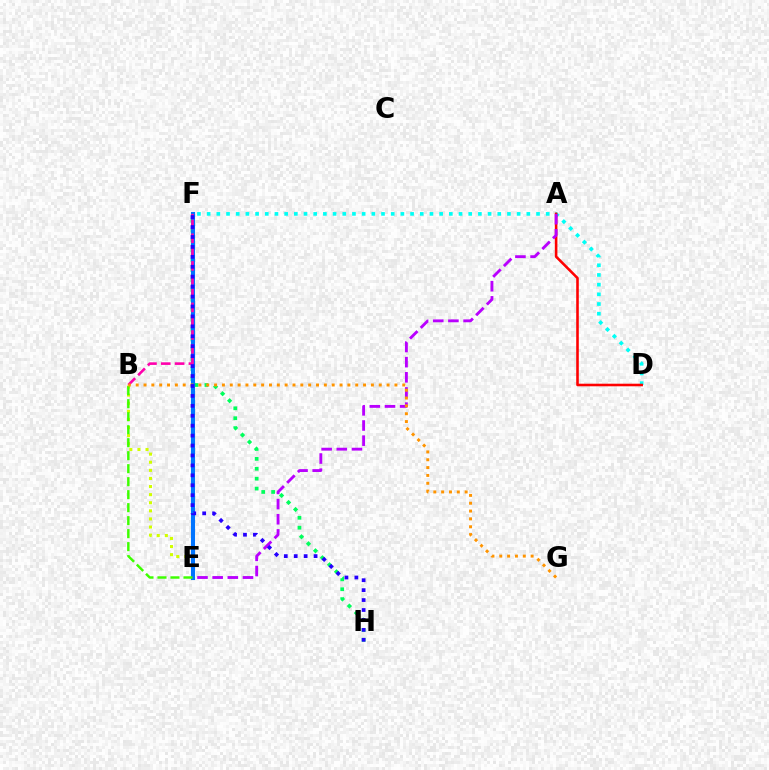{('F', 'H'): [{'color': '#00ff5c', 'line_style': 'dotted', 'thickness': 2.69}, {'color': '#2500ff', 'line_style': 'dotted', 'thickness': 2.7}], ('B', 'E'): [{'color': '#d1ff00', 'line_style': 'dotted', 'thickness': 2.2}, {'color': '#3dff00', 'line_style': 'dashed', 'thickness': 1.77}], ('E', 'F'): [{'color': '#0074ff', 'line_style': 'solid', 'thickness': 2.94}], ('D', 'F'): [{'color': '#00fff6', 'line_style': 'dotted', 'thickness': 2.63}], ('A', 'D'): [{'color': '#ff0000', 'line_style': 'solid', 'thickness': 1.86}], ('A', 'E'): [{'color': '#b900ff', 'line_style': 'dashed', 'thickness': 2.06}], ('B', 'F'): [{'color': '#ff00ac', 'line_style': 'dashed', 'thickness': 1.88}], ('B', 'G'): [{'color': '#ff9400', 'line_style': 'dotted', 'thickness': 2.13}]}